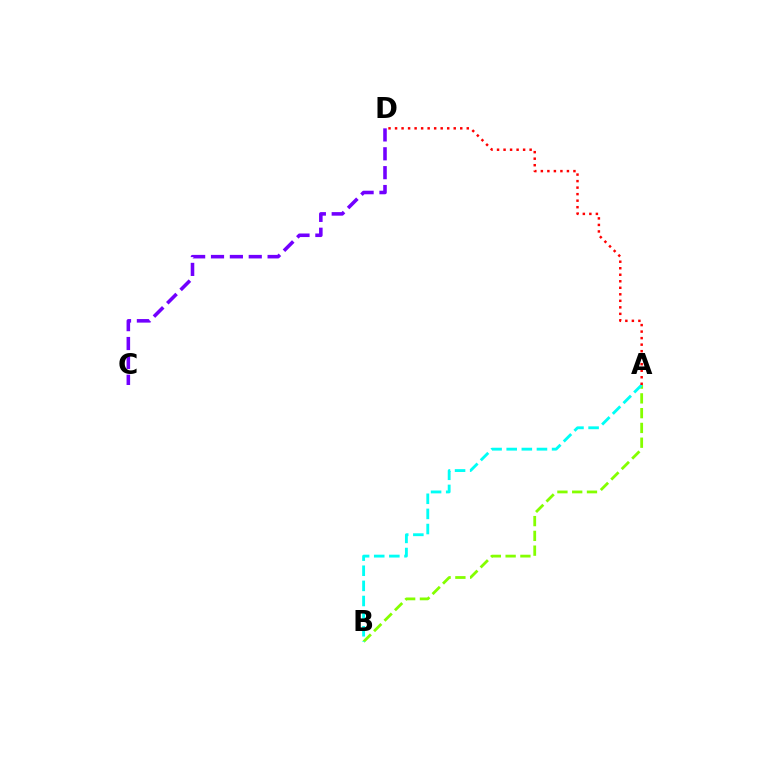{('C', 'D'): [{'color': '#7200ff', 'line_style': 'dashed', 'thickness': 2.56}], ('A', 'B'): [{'color': '#84ff00', 'line_style': 'dashed', 'thickness': 2.01}, {'color': '#00fff6', 'line_style': 'dashed', 'thickness': 2.05}], ('A', 'D'): [{'color': '#ff0000', 'line_style': 'dotted', 'thickness': 1.77}]}